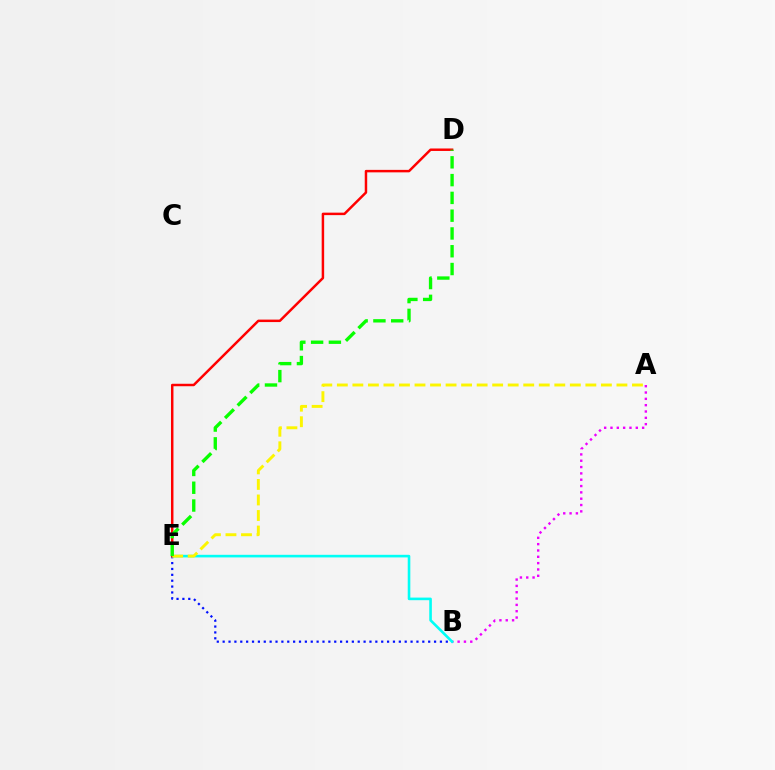{('A', 'B'): [{'color': '#ee00ff', 'line_style': 'dotted', 'thickness': 1.72}], ('B', 'E'): [{'color': '#0010ff', 'line_style': 'dotted', 'thickness': 1.6}, {'color': '#00fff6', 'line_style': 'solid', 'thickness': 1.88}], ('D', 'E'): [{'color': '#ff0000', 'line_style': 'solid', 'thickness': 1.78}, {'color': '#08ff00', 'line_style': 'dashed', 'thickness': 2.42}], ('A', 'E'): [{'color': '#fcf500', 'line_style': 'dashed', 'thickness': 2.11}]}